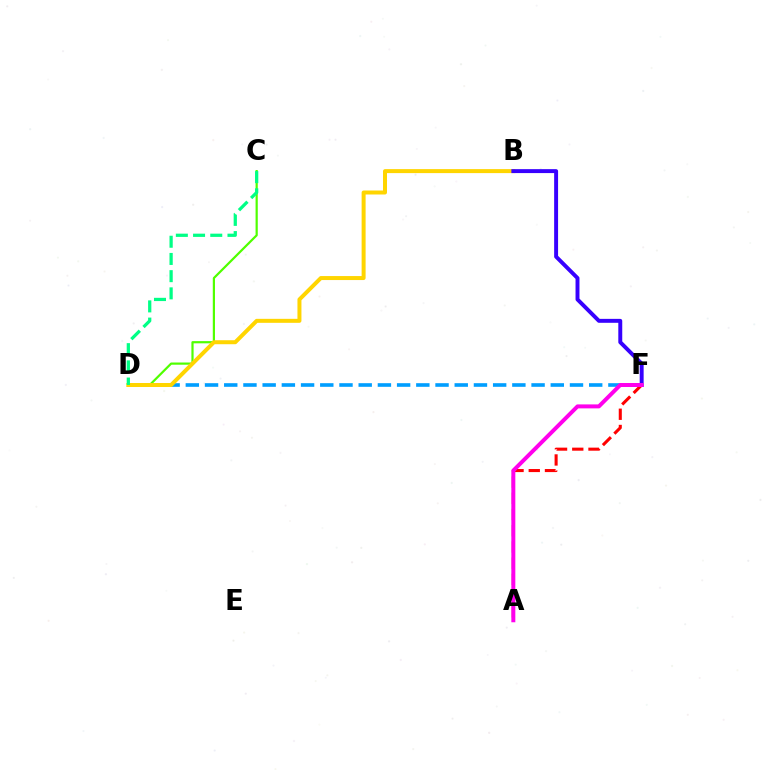{('C', 'D'): [{'color': '#4fff00', 'line_style': 'solid', 'thickness': 1.59}, {'color': '#00ff86', 'line_style': 'dashed', 'thickness': 2.34}], ('D', 'F'): [{'color': '#009eff', 'line_style': 'dashed', 'thickness': 2.61}], ('B', 'D'): [{'color': '#ffd500', 'line_style': 'solid', 'thickness': 2.87}], ('A', 'F'): [{'color': '#ff0000', 'line_style': 'dashed', 'thickness': 2.2}, {'color': '#ff00ed', 'line_style': 'solid', 'thickness': 2.87}], ('B', 'F'): [{'color': '#3700ff', 'line_style': 'solid', 'thickness': 2.83}]}